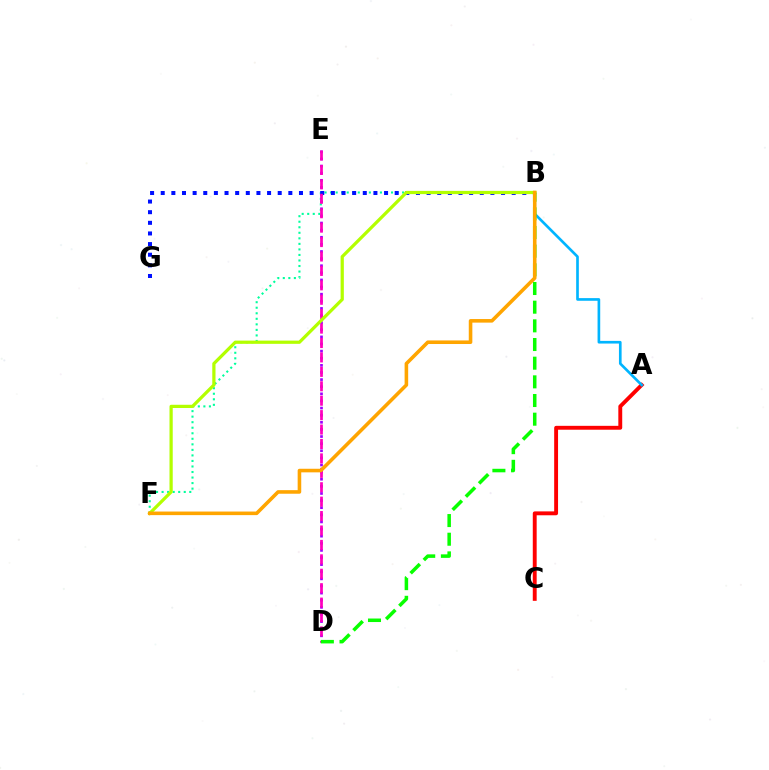{('D', 'E'): [{'color': '#9b00ff', 'line_style': 'dotted', 'thickness': 1.93}, {'color': '#ff00bd', 'line_style': 'dashed', 'thickness': 1.96}], ('B', 'F'): [{'color': '#00ff9d', 'line_style': 'dotted', 'thickness': 1.5}, {'color': '#b3ff00', 'line_style': 'solid', 'thickness': 2.33}, {'color': '#ffa500', 'line_style': 'solid', 'thickness': 2.58}], ('A', 'C'): [{'color': '#ff0000', 'line_style': 'solid', 'thickness': 2.8}], ('B', 'G'): [{'color': '#0010ff', 'line_style': 'dotted', 'thickness': 2.89}], ('A', 'B'): [{'color': '#00b5ff', 'line_style': 'solid', 'thickness': 1.92}], ('B', 'D'): [{'color': '#08ff00', 'line_style': 'dashed', 'thickness': 2.54}]}